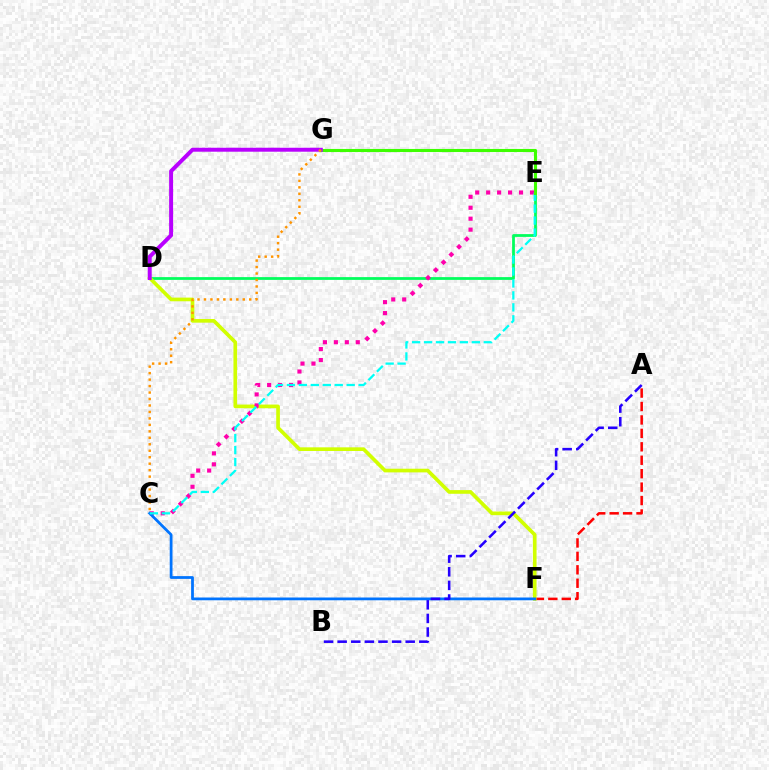{('A', 'F'): [{'color': '#ff0000', 'line_style': 'dashed', 'thickness': 1.82}], ('D', 'E'): [{'color': '#00ff5c', 'line_style': 'solid', 'thickness': 1.99}], ('D', 'F'): [{'color': '#d1ff00', 'line_style': 'solid', 'thickness': 2.64}], ('C', 'E'): [{'color': '#ff00ac', 'line_style': 'dotted', 'thickness': 2.98}, {'color': '#00fff6', 'line_style': 'dashed', 'thickness': 1.62}], ('C', 'F'): [{'color': '#0074ff', 'line_style': 'solid', 'thickness': 1.99}], ('E', 'G'): [{'color': '#3dff00', 'line_style': 'solid', 'thickness': 2.23}], ('D', 'G'): [{'color': '#b900ff', 'line_style': 'solid', 'thickness': 2.85}], ('A', 'B'): [{'color': '#2500ff', 'line_style': 'dashed', 'thickness': 1.85}], ('C', 'G'): [{'color': '#ff9400', 'line_style': 'dotted', 'thickness': 1.76}]}